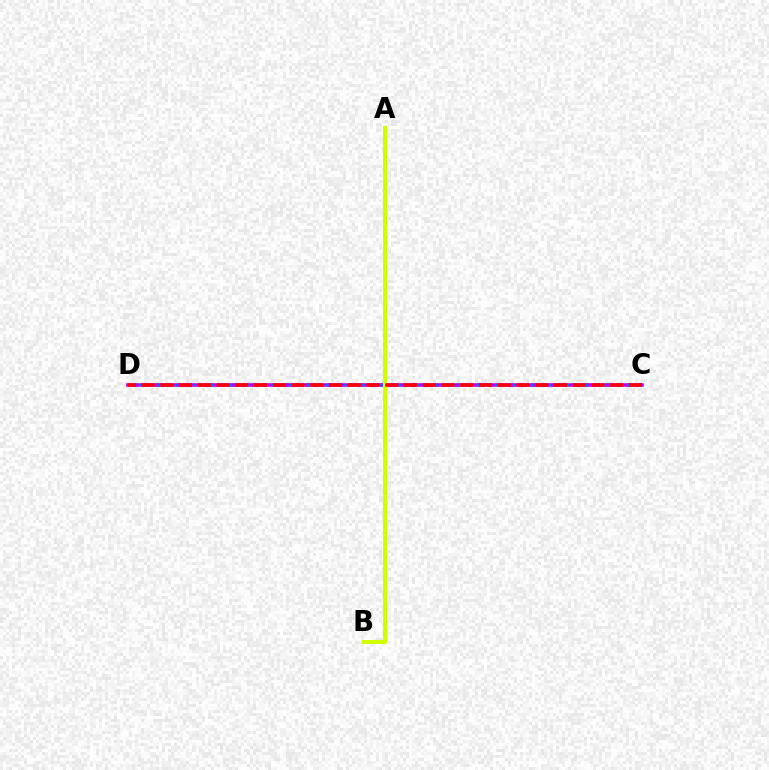{('C', 'D'): [{'color': '#00ff5c', 'line_style': 'dotted', 'thickness': 2.91}, {'color': '#b900ff', 'line_style': 'solid', 'thickness': 2.57}, {'color': '#0074ff', 'line_style': 'dotted', 'thickness': 1.64}, {'color': '#ff0000', 'line_style': 'dashed', 'thickness': 2.55}], ('A', 'B'): [{'color': '#d1ff00', 'line_style': 'solid', 'thickness': 2.92}]}